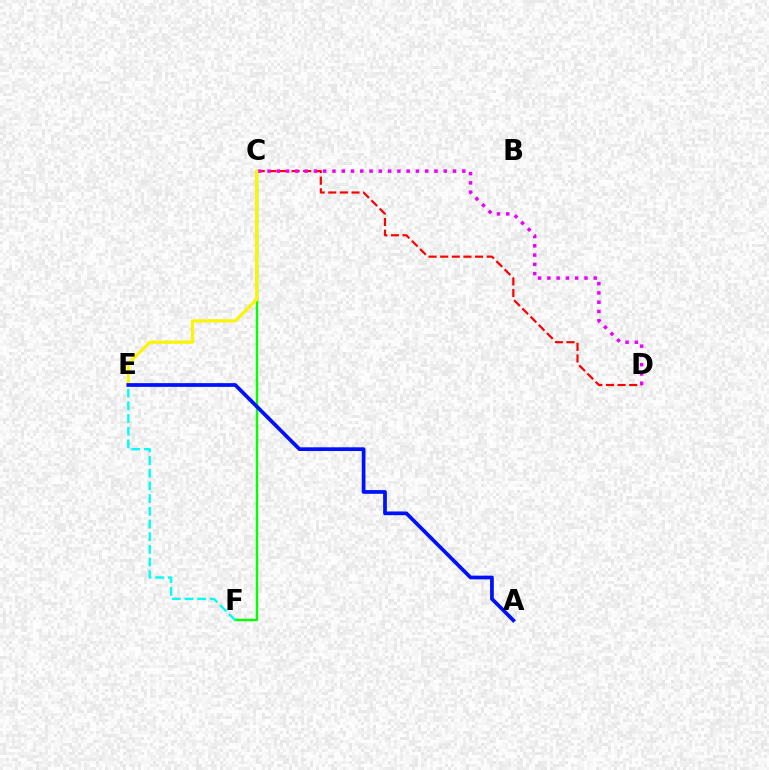{('C', 'D'): [{'color': '#ff0000', 'line_style': 'dashed', 'thickness': 1.58}, {'color': '#ee00ff', 'line_style': 'dotted', 'thickness': 2.52}], ('C', 'F'): [{'color': '#08ff00', 'line_style': 'solid', 'thickness': 1.74}], ('C', 'E'): [{'color': '#fcf500', 'line_style': 'solid', 'thickness': 2.27}], ('A', 'E'): [{'color': '#0010ff', 'line_style': 'solid', 'thickness': 2.68}], ('E', 'F'): [{'color': '#00fff6', 'line_style': 'dashed', 'thickness': 1.72}]}